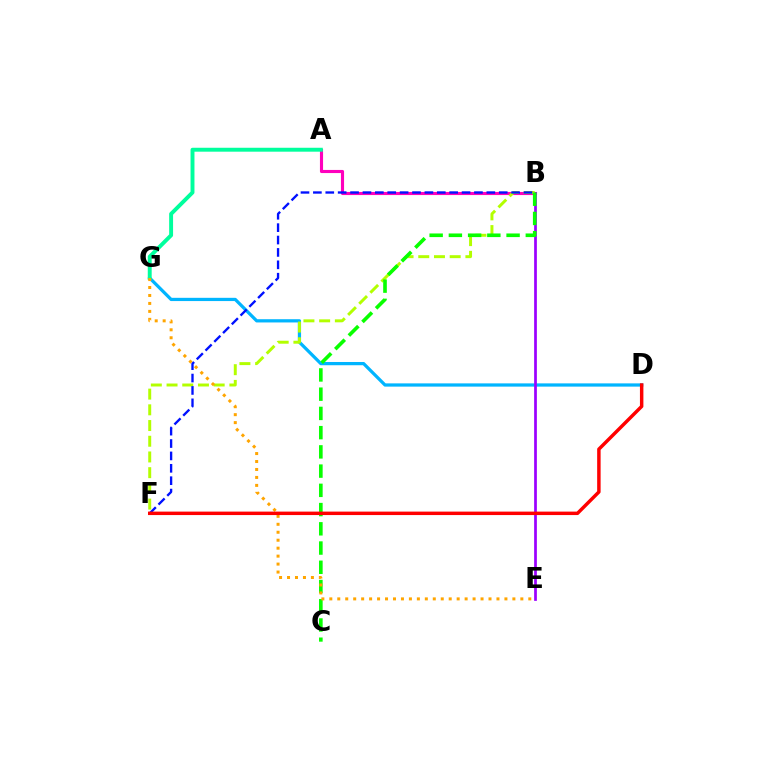{('A', 'B'): [{'color': '#ff00bd', 'line_style': 'solid', 'thickness': 2.24}], ('D', 'G'): [{'color': '#00b5ff', 'line_style': 'solid', 'thickness': 2.33}], ('B', 'E'): [{'color': '#9b00ff', 'line_style': 'solid', 'thickness': 1.97}], ('A', 'G'): [{'color': '#00ff9d', 'line_style': 'solid', 'thickness': 2.82}], ('B', 'F'): [{'color': '#b3ff00', 'line_style': 'dashed', 'thickness': 2.13}, {'color': '#0010ff', 'line_style': 'dashed', 'thickness': 1.68}], ('B', 'C'): [{'color': '#08ff00', 'line_style': 'dashed', 'thickness': 2.61}], ('E', 'G'): [{'color': '#ffa500', 'line_style': 'dotted', 'thickness': 2.16}], ('D', 'F'): [{'color': '#ff0000', 'line_style': 'solid', 'thickness': 2.49}]}